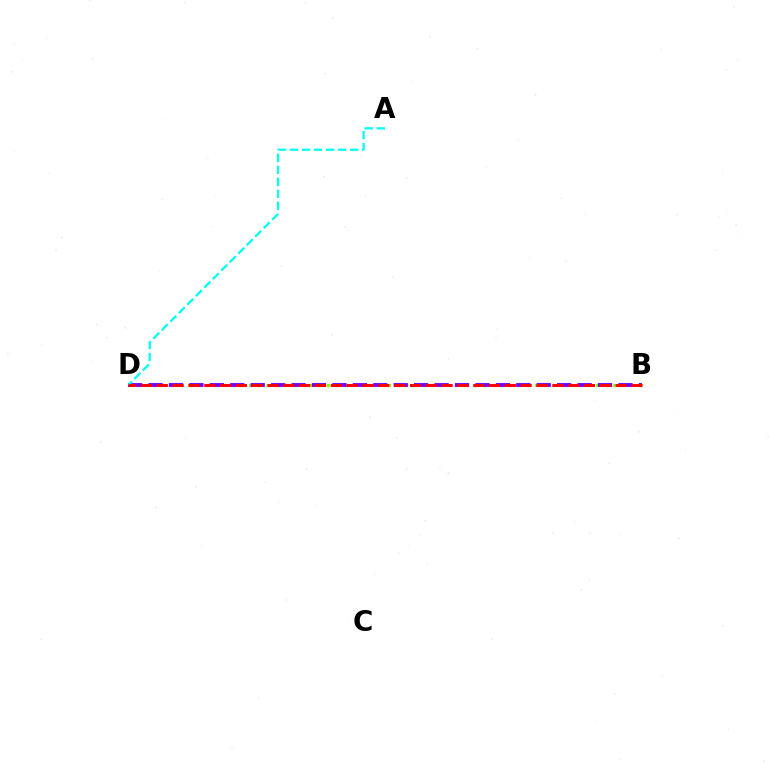{('B', 'D'): [{'color': '#84ff00', 'line_style': 'dotted', 'thickness': 2.36}, {'color': '#7200ff', 'line_style': 'dashed', 'thickness': 2.78}, {'color': '#ff0000', 'line_style': 'dashed', 'thickness': 2.15}], ('A', 'D'): [{'color': '#00fff6', 'line_style': 'dashed', 'thickness': 1.63}]}